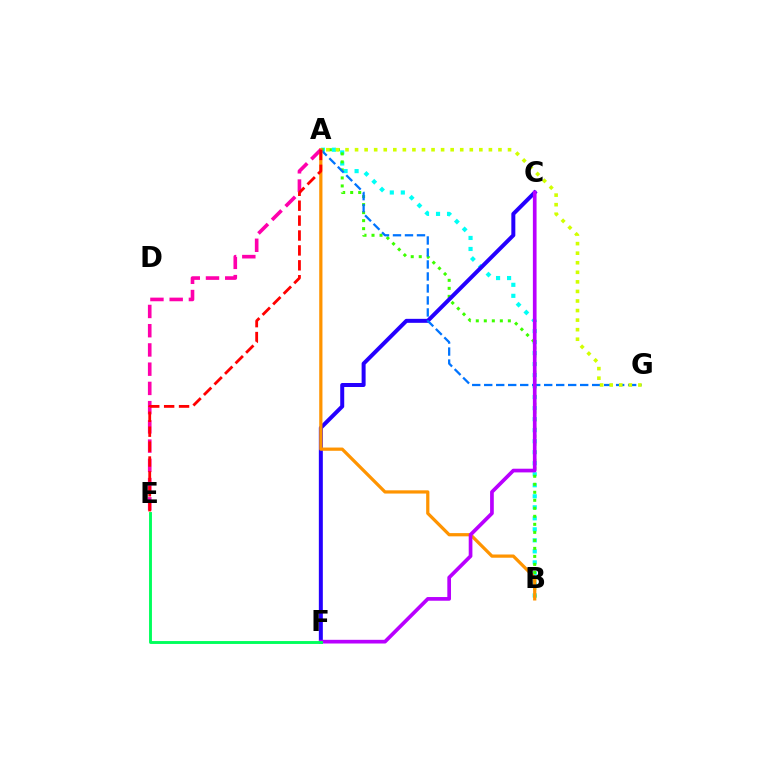{('A', 'B'): [{'color': '#00fff6', 'line_style': 'dotted', 'thickness': 2.99}, {'color': '#3dff00', 'line_style': 'dotted', 'thickness': 2.18}, {'color': '#ff9400', 'line_style': 'solid', 'thickness': 2.33}], ('C', 'F'): [{'color': '#2500ff', 'line_style': 'solid', 'thickness': 2.87}, {'color': '#b900ff', 'line_style': 'solid', 'thickness': 2.66}], ('A', 'G'): [{'color': '#0074ff', 'line_style': 'dashed', 'thickness': 1.63}, {'color': '#d1ff00', 'line_style': 'dotted', 'thickness': 2.6}], ('A', 'E'): [{'color': '#ff00ac', 'line_style': 'dashed', 'thickness': 2.61}, {'color': '#ff0000', 'line_style': 'dashed', 'thickness': 2.03}], ('E', 'F'): [{'color': '#00ff5c', 'line_style': 'solid', 'thickness': 2.08}]}